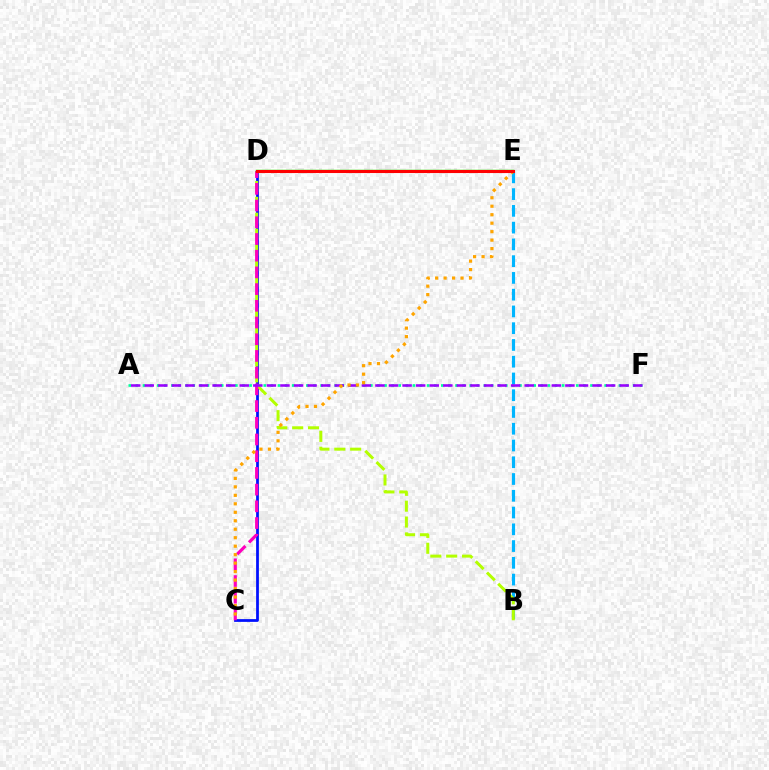{('C', 'D'): [{'color': '#0010ff', 'line_style': 'solid', 'thickness': 1.99}, {'color': '#ff00bd', 'line_style': 'dashed', 'thickness': 2.27}], ('B', 'E'): [{'color': '#00b5ff', 'line_style': 'dashed', 'thickness': 2.28}], ('B', 'D'): [{'color': '#b3ff00', 'line_style': 'dashed', 'thickness': 2.16}], ('A', 'F'): [{'color': '#00ff9d', 'line_style': 'dotted', 'thickness': 1.93}, {'color': '#9b00ff', 'line_style': 'dashed', 'thickness': 1.84}], ('D', 'E'): [{'color': '#08ff00', 'line_style': 'solid', 'thickness': 1.77}, {'color': '#ff0000', 'line_style': 'solid', 'thickness': 2.22}], ('C', 'E'): [{'color': '#ffa500', 'line_style': 'dotted', 'thickness': 2.3}]}